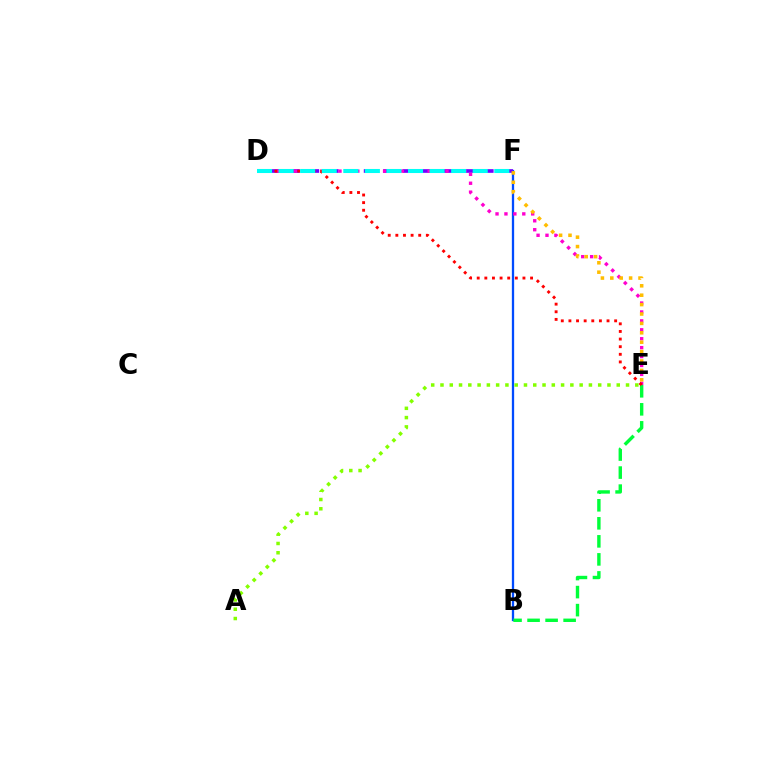{('B', 'F'): [{'color': '#004bff', 'line_style': 'solid', 'thickness': 1.65}], ('D', 'F'): [{'color': '#7200ff', 'line_style': 'dashed', 'thickness': 2.63}, {'color': '#00fff6', 'line_style': 'dashed', 'thickness': 2.93}], ('B', 'E'): [{'color': '#00ff39', 'line_style': 'dashed', 'thickness': 2.45}], ('D', 'E'): [{'color': '#ff00cf', 'line_style': 'dotted', 'thickness': 2.42}, {'color': '#ff0000', 'line_style': 'dotted', 'thickness': 2.07}], ('E', 'F'): [{'color': '#ffbd00', 'line_style': 'dotted', 'thickness': 2.55}], ('A', 'E'): [{'color': '#84ff00', 'line_style': 'dotted', 'thickness': 2.52}]}